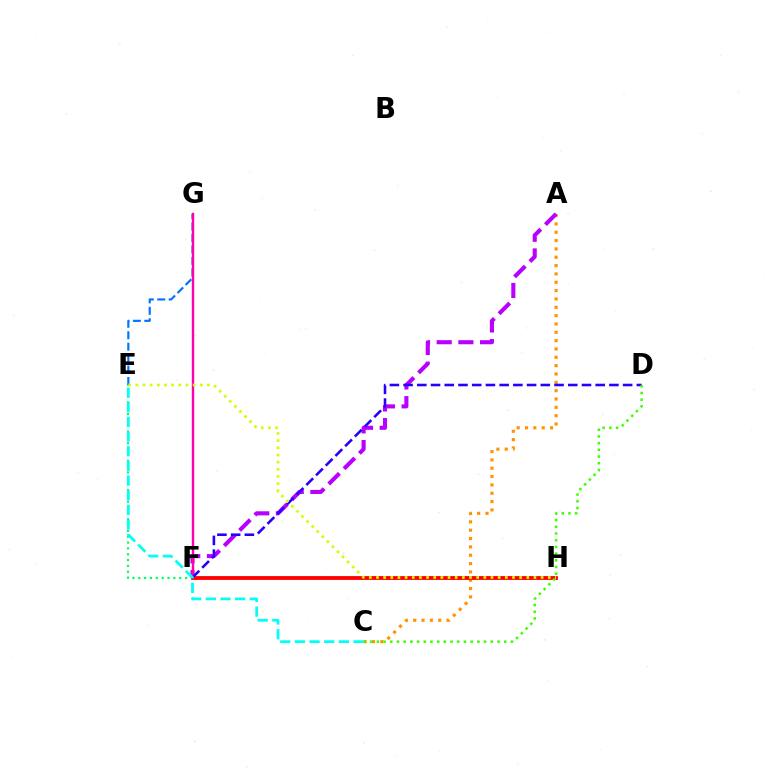{('E', 'F'): [{'color': '#00ff5c', 'line_style': 'dotted', 'thickness': 1.59}], ('E', 'G'): [{'color': '#0074ff', 'line_style': 'dashed', 'thickness': 1.56}], ('A', 'C'): [{'color': '#ff9400', 'line_style': 'dotted', 'thickness': 2.27}], ('A', 'F'): [{'color': '#b900ff', 'line_style': 'dashed', 'thickness': 2.94}], ('F', 'G'): [{'color': '#ff00ac', 'line_style': 'solid', 'thickness': 1.72}], ('F', 'H'): [{'color': '#ff0000', 'line_style': 'solid', 'thickness': 2.74}], ('D', 'F'): [{'color': '#2500ff', 'line_style': 'dashed', 'thickness': 1.86}], ('C', 'E'): [{'color': '#00fff6', 'line_style': 'dashed', 'thickness': 1.99}], ('C', 'D'): [{'color': '#3dff00', 'line_style': 'dotted', 'thickness': 1.82}], ('E', 'H'): [{'color': '#d1ff00', 'line_style': 'dotted', 'thickness': 1.95}]}